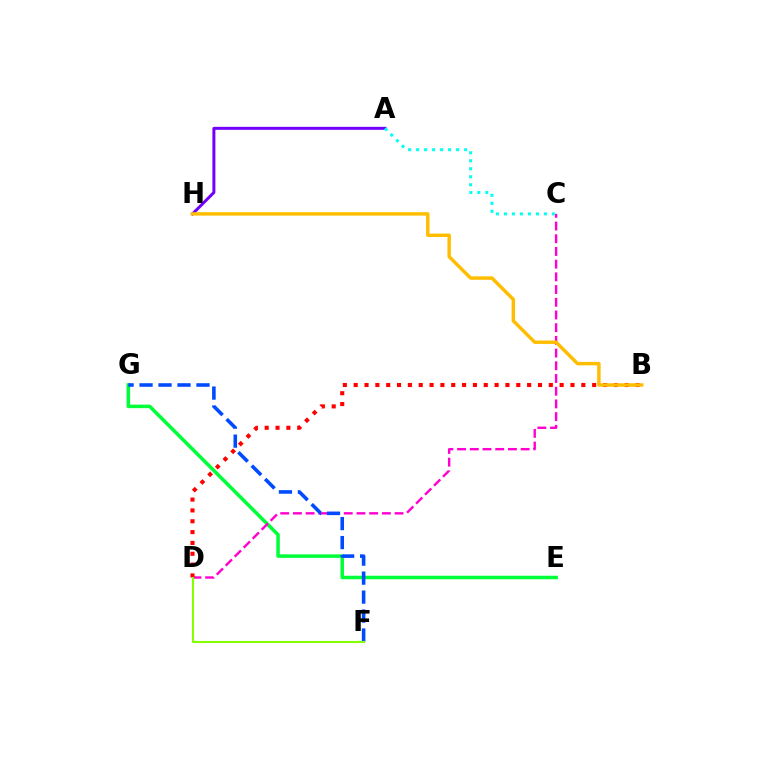{('E', 'G'): [{'color': '#00ff39', 'line_style': 'solid', 'thickness': 2.54}], ('C', 'D'): [{'color': '#ff00cf', 'line_style': 'dashed', 'thickness': 1.73}], ('F', 'G'): [{'color': '#004bff', 'line_style': 'dashed', 'thickness': 2.58}], ('B', 'D'): [{'color': '#ff0000', 'line_style': 'dotted', 'thickness': 2.95}], ('A', 'H'): [{'color': '#7200ff', 'line_style': 'solid', 'thickness': 2.15}], ('D', 'F'): [{'color': '#84ff00', 'line_style': 'solid', 'thickness': 1.51}], ('B', 'H'): [{'color': '#ffbd00', 'line_style': 'solid', 'thickness': 2.48}], ('A', 'C'): [{'color': '#00fff6', 'line_style': 'dotted', 'thickness': 2.17}]}